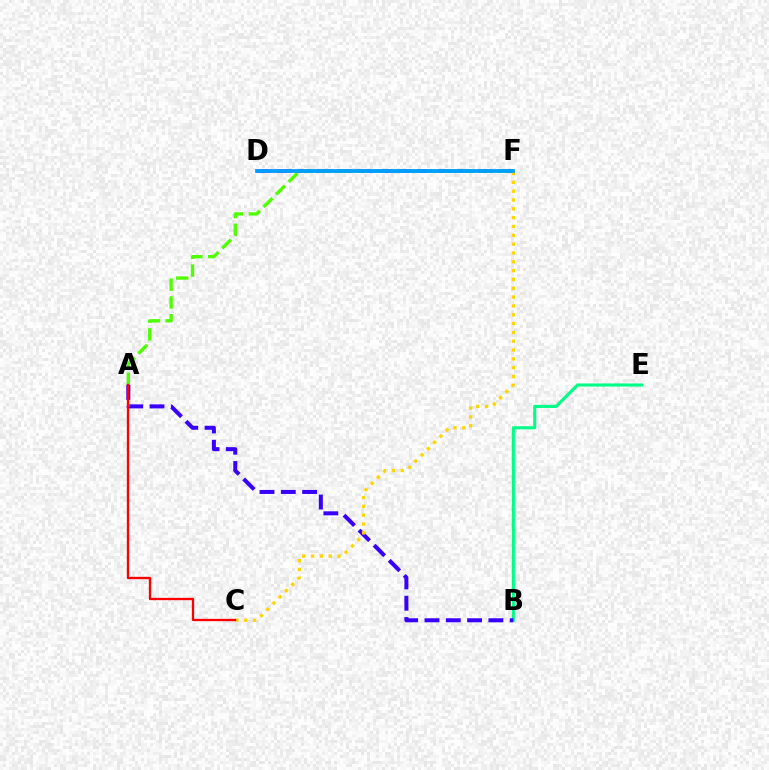{('B', 'E'): [{'color': '#00ff86', 'line_style': 'solid', 'thickness': 2.23}], ('D', 'F'): [{'color': '#ff00ed', 'line_style': 'dashed', 'thickness': 2.73}, {'color': '#009eff', 'line_style': 'solid', 'thickness': 2.72}], ('A', 'F'): [{'color': '#4fff00', 'line_style': 'dashed', 'thickness': 2.41}], ('A', 'B'): [{'color': '#3700ff', 'line_style': 'dashed', 'thickness': 2.9}], ('C', 'F'): [{'color': '#ffd500', 'line_style': 'dotted', 'thickness': 2.4}], ('A', 'C'): [{'color': '#ff0000', 'line_style': 'solid', 'thickness': 1.67}]}